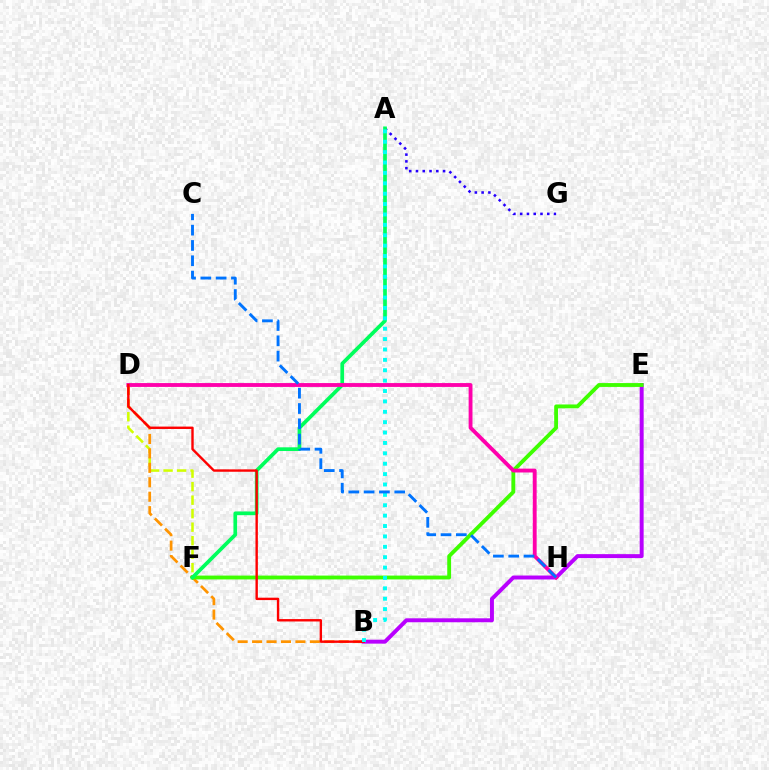{('D', 'F'): [{'color': '#d1ff00', 'line_style': 'dashed', 'thickness': 1.83}], ('B', 'D'): [{'color': '#ff9400', 'line_style': 'dashed', 'thickness': 1.96}, {'color': '#ff0000', 'line_style': 'solid', 'thickness': 1.72}], ('B', 'E'): [{'color': '#b900ff', 'line_style': 'solid', 'thickness': 2.84}], ('A', 'G'): [{'color': '#2500ff', 'line_style': 'dotted', 'thickness': 1.84}], ('E', 'F'): [{'color': '#3dff00', 'line_style': 'solid', 'thickness': 2.77}], ('A', 'F'): [{'color': '#00ff5c', 'line_style': 'solid', 'thickness': 2.67}], ('D', 'H'): [{'color': '#ff00ac', 'line_style': 'solid', 'thickness': 2.77}], ('A', 'B'): [{'color': '#00fff6', 'line_style': 'dotted', 'thickness': 2.82}], ('C', 'H'): [{'color': '#0074ff', 'line_style': 'dashed', 'thickness': 2.08}]}